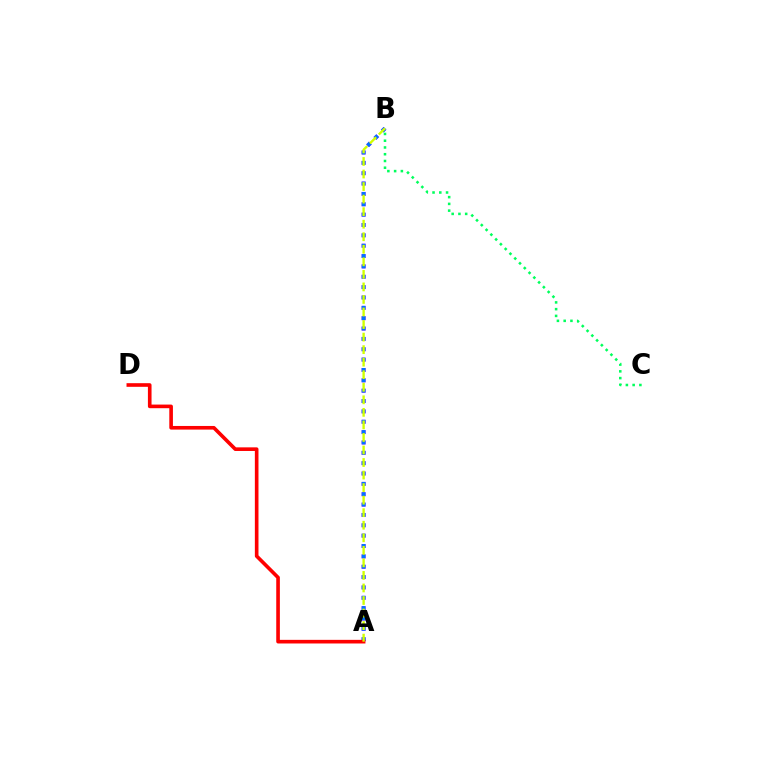{('A', 'B'): [{'color': '#b900ff', 'line_style': 'dotted', 'thickness': 2.81}, {'color': '#0074ff', 'line_style': 'dotted', 'thickness': 2.81}, {'color': '#d1ff00', 'line_style': 'dashed', 'thickness': 1.7}], ('A', 'D'): [{'color': '#ff0000', 'line_style': 'solid', 'thickness': 2.61}], ('B', 'C'): [{'color': '#00ff5c', 'line_style': 'dotted', 'thickness': 1.83}]}